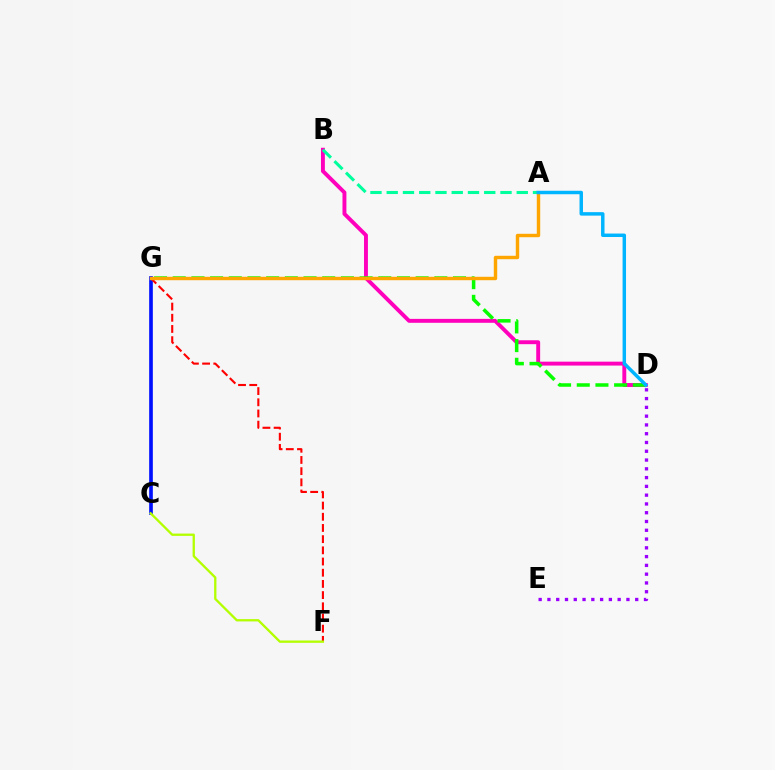{('B', 'D'): [{'color': '#ff00bd', 'line_style': 'solid', 'thickness': 2.82}], ('D', 'G'): [{'color': '#08ff00', 'line_style': 'dashed', 'thickness': 2.54}], ('C', 'G'): [{'color': '#0010ff', 'line_style': 'solid', 'thickness': 2.64}], ('D', 'E'): [{'color': '#9b00ff', 'line_style': 'dotted', 'thickness': 2.39}], ('A', 'B'): [{'color': '#00ff9d', 'line_style': 'dashed', 'thickness': 2.21}], ('F', 'G'): [{'color': '#ff0000', 'line_style': 'dashed', 'thickness': 1.52}], ('C', 'F'): [{'color': '#b3ff00', 'line_style': 'solid', 'thickness': 1.67}], ('A', 'G'): [{'color': '#ffa500', 'line_style': 'solid', 'thickness': 2.46}], ('A', 'D'): [{'color': '#00b5ff', 'line_style': 'solid', 'thickness': 2.49}]}